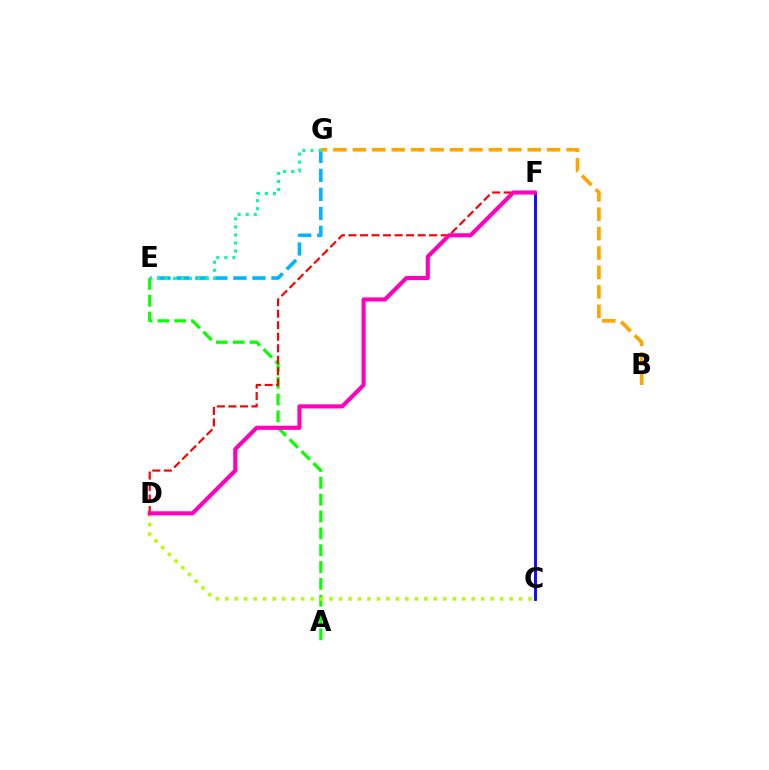{('E', 'G'): [{'color': '#00b5ff', 'line_style': 'dashed', 'thickness': 2.58}, {'color': '#00ff9d', 'line_style': 'dotted', 'thickness': 2.19}], ('A', 'E'): [{'color': '#08ff00', 'line_style': 'dashed', 'thickness': 2.29}], ('B', 'G'): [{'color': '#ffa500', 'line_style': 'dashed', 'thickness': 2.64}], ('D', 'F'): [{'color': '#ff0000', 'line_style': 'dashed', 'thickness': 1.57}, {'color': '#ff00bd', 'line_style': 'solid', 'thickness': 2.96}], ('C', 'F'): [{'color': '#9b00ff', 'line_style': 'solid', 'thickness': 1.94}, {'color': '#0010ff', 'line_style': 'solid', 'thickness': 1.91}], ('C', 'D'): [{'color': '#b3ff00', 'line_style': 'dotted', 'thickness': 2.58}]}